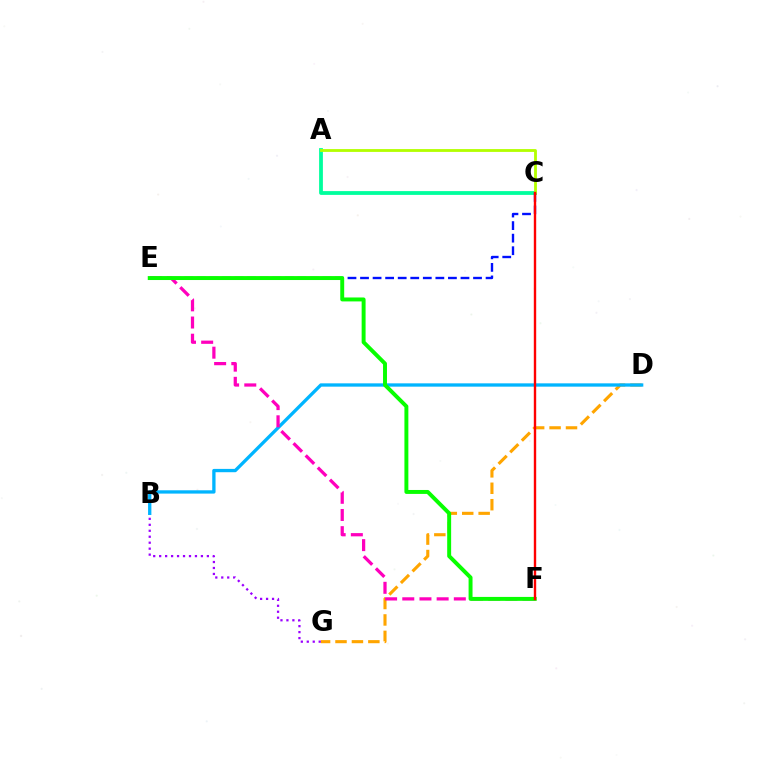{('D', 'G'): [{'color': '#ffa500', 'line_style': 'dashed', 'thickness': 2.23}], ('B', 'G'): [{'color': '#9b00ff', 'line_style': 'dotted', 'thickness': 1.62}], ('A', 'C'): [{'color': '#00ff9d', 'line_style': 'solid', 'thickness': 2.72}, {'color': '#b3ff00', 'line_style': 'solid', 'thickness': 2.03}], ('B', 'D'): [{'color': '#00b5ff', 'line_style': 'solid', 'thickness': 2.38}], ('C', 'E'): [{'color': '#0010ff', 'line_style': 'dashed', 'thickness': 1.71}], ('E', 'F'): [{'color': '#ff00bd', 'line_style': 'dashed', 'thickness': 2.33}, {'color': '#08ff00', 'line_style': 'solid', 'thickness': 2.84}], ('C', 'F'): [{'color': '#ff0000', 'line_style': 'solid', 'thickness': 1.72}]}